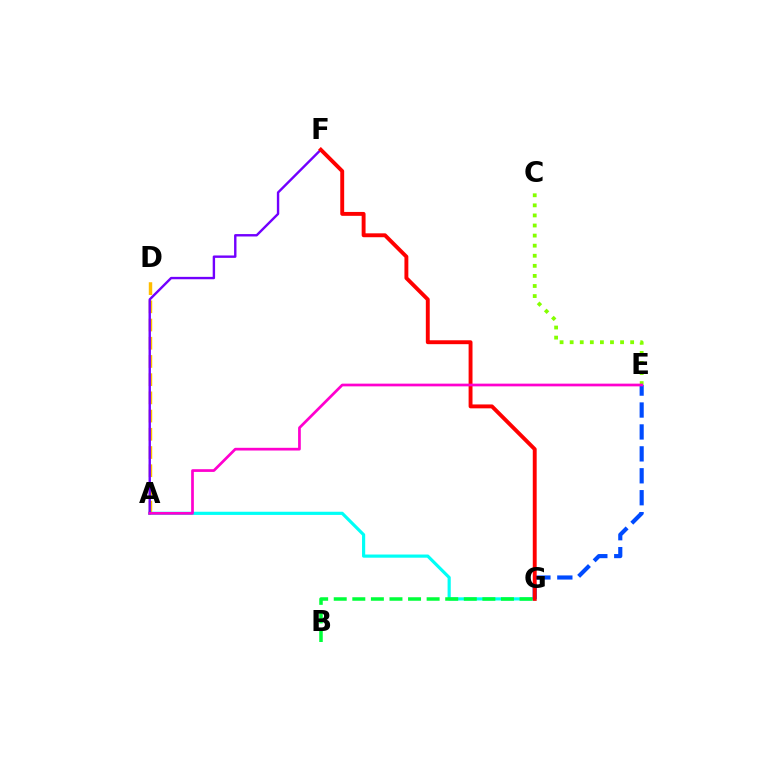{('C', 'E'): [{'color': '#84ff00', 'line_style': 'dotted', 'thickness': 2.74}], ('A', 'D'): [{'color': '#ffbd00', 'line_style': 'dashed', 'thickness': 2.47}], ('A', 'G'): [{'color': '#00fff6', 'line_style': 'solid', 'thickness': 2.28}], ('B', 'G'): [{'color': '#00ff39', 'line_style': 'dashed', 'thickness': 2.52}], ('E', 'G'): [{'color': '#004bff', 'line_style': 'dashed', 'thickness': 2.98}], ('A', 'F'): [{'color': '#7200ff', 'line_style': 'solid', 'thickness': 1.73}], ('F', 'G'): [{'color': '#ff0000', 'line_style': 'solid', 'thickness': 2.81}], ('A', 'E'): [{'color': '#ff00cf', 'line_style': 'solid', 'thickness': 1.95}]}